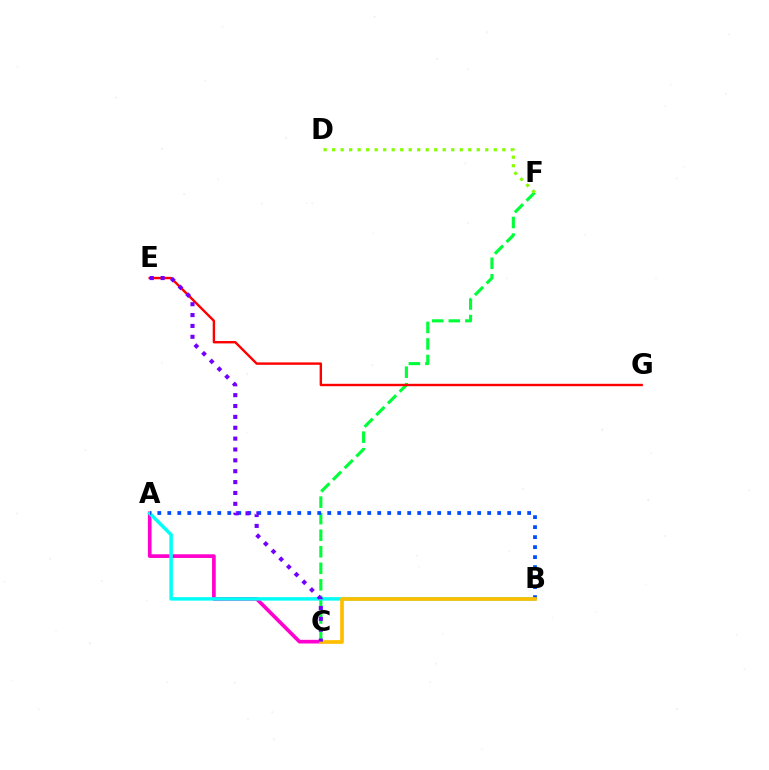{('A', 'C'): [{'color': '#ff00cf', 'line_style': 'solid', 'thickness': 2.65}], ('C', 'F'): [{'color': '#00ff39', 'line_style': 'dashed', 'thickness': 2.25}], ('A', 'B'): [{'color': '#00fff6', 'line_style': 'solid', 'thickness': 2.49}, {'color': '#004bff', 'line_style': 'dotted', 'thickness': 2.72}], ('E', 'G'): [{'color': '#ff0000', 'line_style': 'solid', 'thickness': 1.73}], ('D', 'F'): [{'color': '#84ff00', 'line_style': 'dotted', 'thickness': 2.31}], ('B', 'C'): [{'color': '#ffbd00', 'line_style': 'solid', 'thickness': 2.66}], ('C', 'E'): [{'color': '#7200ff', 'line_style': 'dotted', 'thickness': 2.95}]}